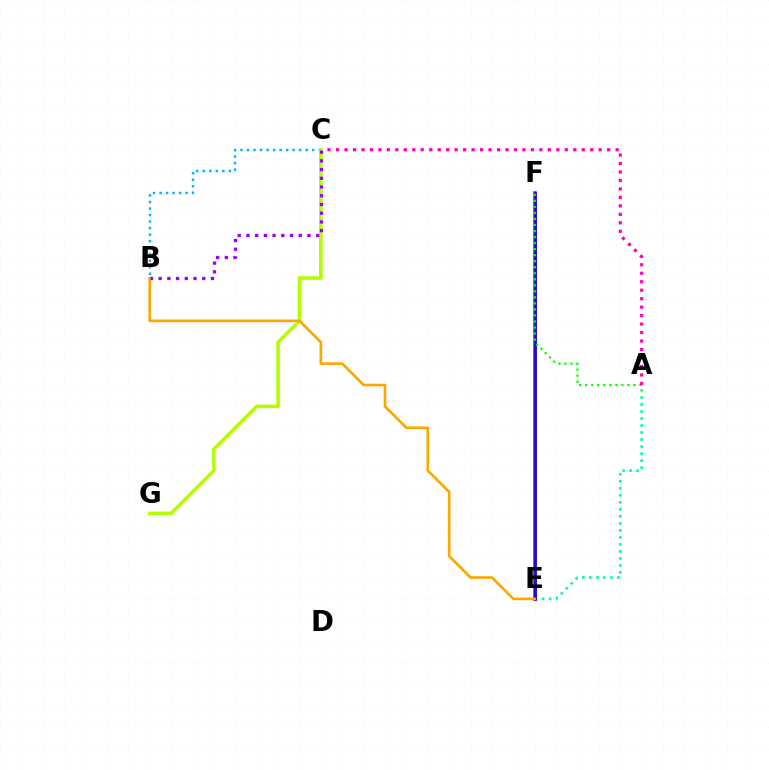{('A', 'E'): [{'color': '#00ff9d', 'line_style': 'dotted', 'thickness': 1.91}], ('E', 'F'): [{'color': '#ff0000', 'line_style': 'solid', 'thickness': 2.58}, {'color': '#0010ff', 'line_style': 'solid', 'thickness': 1.92}], ('B', 'C'): [{'color': '#00b5ff', 'line_style': 'dotted', 'thickness': 1.77}, {'color': '#9b00ff', 'line_style': 'dotted', 'thickness': 2.37}], ('A', 'F'): [{'color': '#08ff00', 'line_style': 'dotted', 'thickness': 1.64}], ('A', 'C'): [{'color': '#ff00bd', 'line_style': 'dotted', 'thickness': 2.3}], ('C', 'G'): [{'color': '#b3ff00', 'line_style': 'solid', 'thickness': 2.57}], ('B', 'E'): [{'color': '#ffa500', 'line_style': 'solid', 'thickness': 1.9}]}